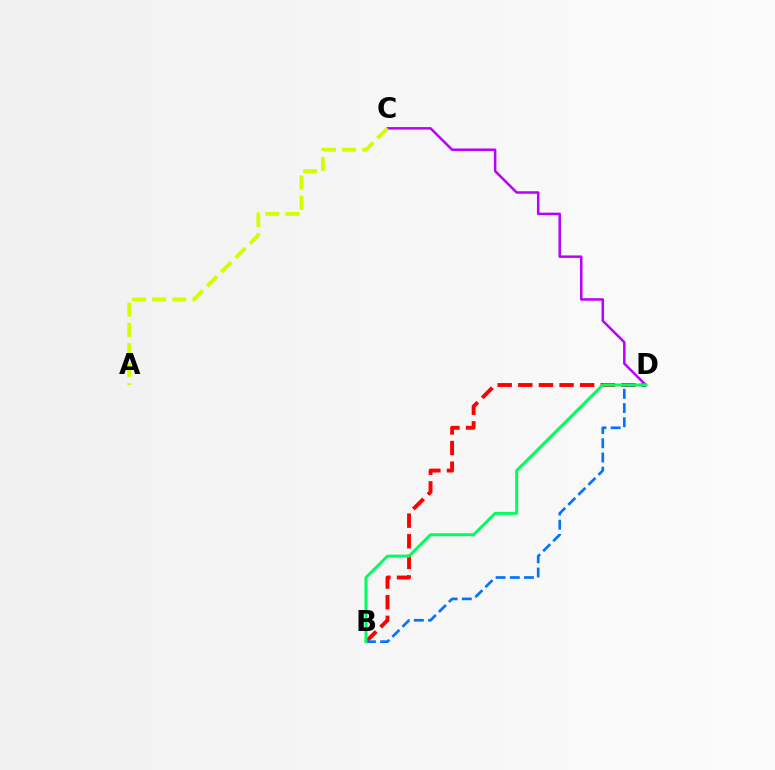{('B', 'D'): [{'color': '#ff0000', 'line_style': 'dashed', 'thickness': 2.8}, {'color': '#0074ff', 'line_style': 'dashed', 'thickness': 1.93}, {'color': '#00ff5c', 'line_style': 'solid', 'thickness': 2.14}], ('C', 'D'): [{'color': '#b900ff', 'line_style': 'solid', 'thickness': 1.8}], ('A', 'C'): [{'color': '#d1ff00', 'line_style': 'dashed', 'thickness': 2.73}]}